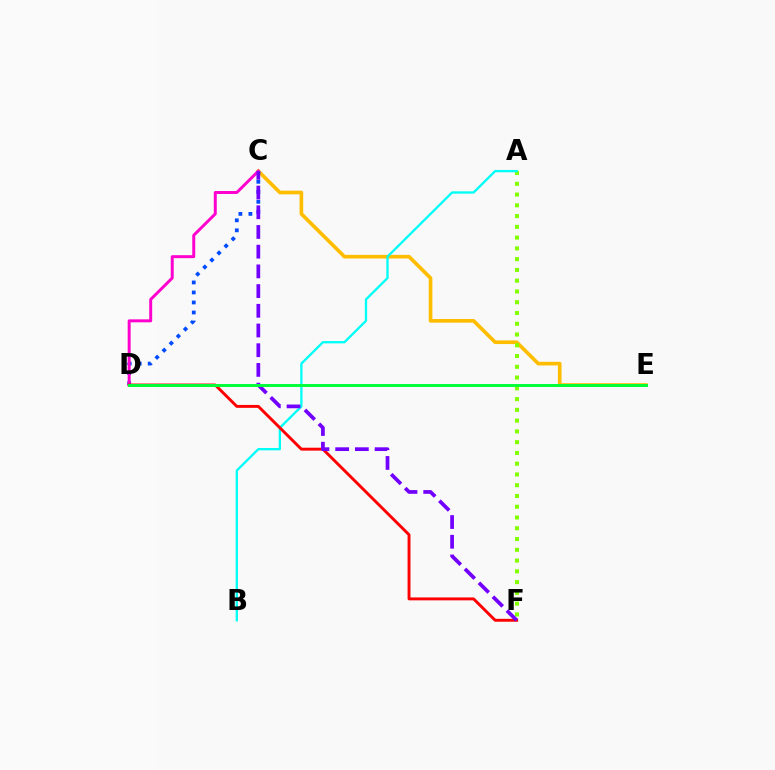{('C', 'E'): [{'color': '#ffbd00', 'line_style': 'solid', 'thickness': 2.63}], ('A', 'F'): [{'color': '#84ff00', 'line_style': 'dotted', 'thickness': 2.92}], ('A', 'B'): [{'color': '#00fff6', 'line_style': 'solid', 'thickness': 1.66}], ('C', 'D'): [{'color': '#004bff', 'line_style': 'dotted', 'thickness': 2.72}, {'color': '#ff00cf', 'line_style': 'solid', 'thickness': 2.14}], ('D', 'F'): [{'color': '#ff0000', 'line_style': 'solid', 'thickness': 2.09}], ('C', 'F'): [{'color': '#7200ff', 'line_style': 'dashed', 'thickness': 2.68}], ('D', 'E'): [{'color': '#00ff39', 'line_style': 'solid', 'thickness': 2.13}]}